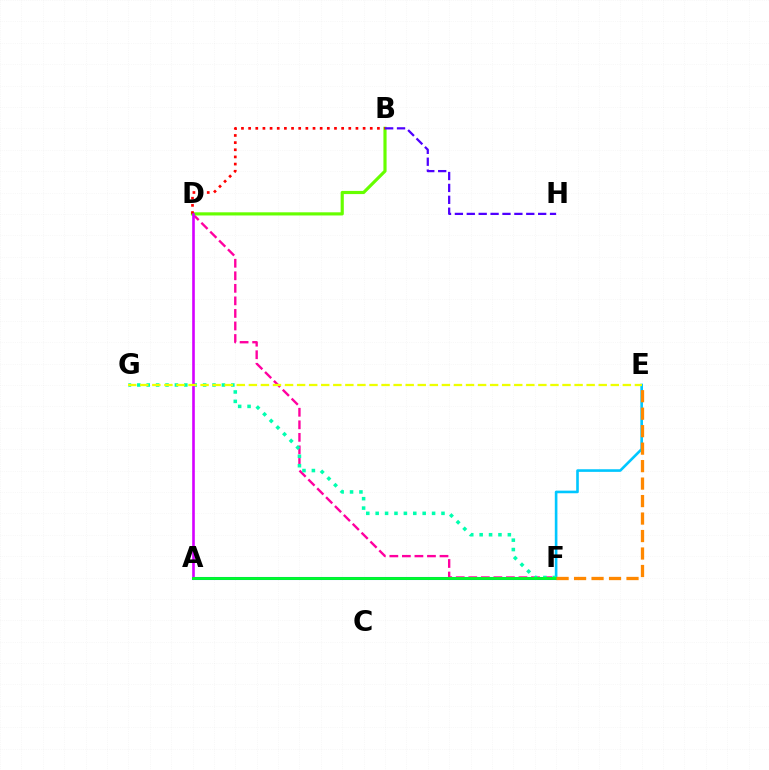{('E', 'F'): [{'color': '#00c7ff', 'line_style': 'solid', 'thickness': 1.89}, {'color': '#ff8800', 'line_style': 'dashed', 'thickness': 2.37}], ('A', 'F'): [{'color': '#003fff', 'line_style': 'solid', 'thickness': 2.19}, {'color': '#00ff27', 'line_style': 'solid', 'thickness': 2.03}], ('D', 'F'): [{'color': '#ff00a0', 'line_style': 'dashed', 'thickness': 1.7}], ('F', 'G'): [{'color': '#00ffaf', 'line_style': 'dotted', 'thickness': 2.55}], ('B', 'D'): [{'color': '#66ff00', 'line_style': 'solid', 'thickness': 2.28}, {'color': '#ff0000', 'line_style': 'dotted', 'thickness': 1.94}], ('A', 'D'): [{'color': '#d600ff', 'line_style': 'solid', 'thickness': 1.89}], ('E', 'G'): [{'color': '#eeff00', 'line_style': 'dashed', 'thickness': 1.64}], ('B', 'H'): [{'color': '#4f00ff', 'line_style': 'dashed', 'thickness': 1.62}]}